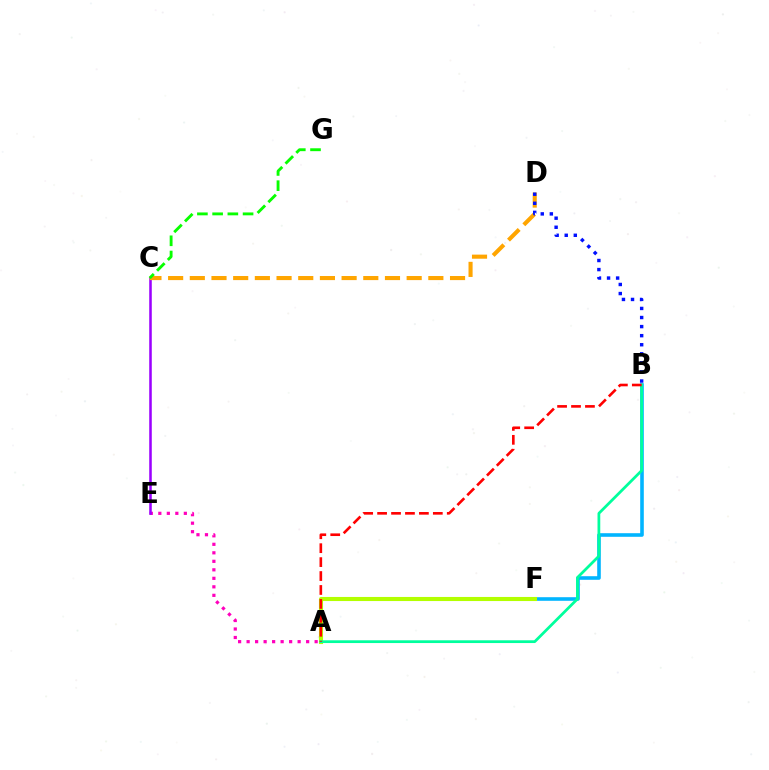{('A', 'E'): [{'color': '#ff00bd', 'line_style': 'dotted', 'thickness': 2.31}], ('C', 'E'): [{'color': '#9b00ff', 'line_style': 'solid', 'thickness': 1.83}], ('B', 'F'): [{'color': '#00b5ff', 'line_style': 'solid', 'thickness': 2.59}], ('C', 'D'): [{'color': '#ffa500', 'line_style': 'dashed', 'thickness': 2.95}], ('C', 'G'): [{'color': '#08ff00', 'line_style': 'dashed', 'thickness': 2.07}], ('A', 'F'): [{'color': '#b3ff00', 'line_style': 'solid', 'thickness': 2.94}], ('A', 'B'): [{'color': '#00ff9d', 'line_style': 'solid', 'thickness': 1.99}, {'color': '#ff0000', 'line_style': 'dashed', 'thickness': 1.89}], ('B', 'D'): [{'color': '#0010ff', 'line_style': 'dotted', 'thickness': 2.46}]}